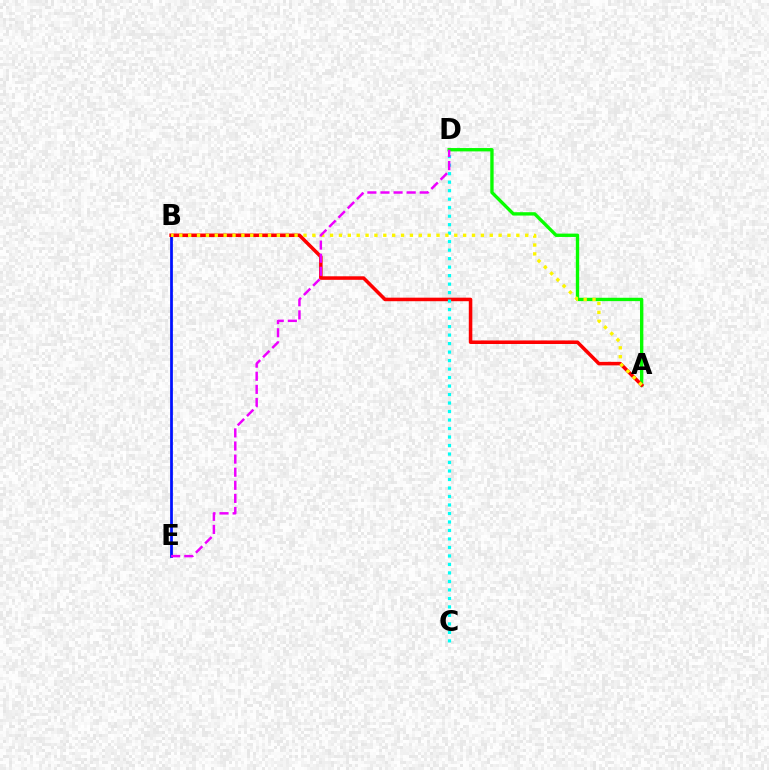{('A', 'D'): [{'color': '#08ff00', 'line_style': 'solid', 'thickness': 2.41}], ('B', 'E'): [{'color': '#0010ff', 'line_style': 'solid', 'thickness': 1.98}], ('A', 'B'): [{'color': '#ff0000', 'line_style': 'solid', 'thickness': 2.55}, {'color': '#fcf500', 'line_style': 'dotted', 'thickness': 2.41}], ('C', 'D'): [{'color': '#00fff6', 'line_style': 'dotted', 'thickness': 2.31}], ('D', 'E'): [{'color': '#ee00ff', 'line_style': 'dashed', 'thickness': 1.78}]}